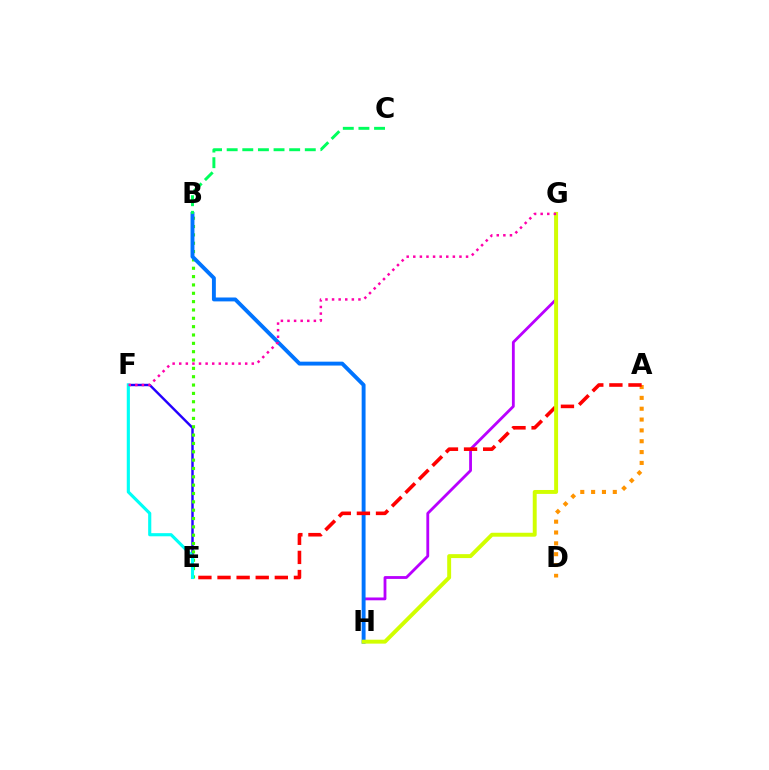{('G', 'H'): [{'color': '#b900ff', 'line_style': 'solid', 'thickness': 2.03}, {'color': '#d1ff00', 'line_style': 'solid', 'thickness': 2.83}], ('E', 'F'): [{'color': '#2500ff', 'line_style': 'solid', 'thickness': 1.75}, {'color': '#00fff6', 'line_style': 'solid', 'thickness': 2.26}], ('B', 'E'): [{'color': '#3dff00', 'line_style': 'dotted', 'thickness': 2.27}], ('B', 'H'): [{'color': '#0074ff', 'line_style': 'solid', 'thickness': 2.8}], ('A', 'D'): [{'color': '#ff9400', 'line_style': 'dotted', 'thickness': 2.95}], ('A', 'E'): [{'color': '#ff0000', 'line_style': 'dashed', 'thickness': 2.6}], ('B', 'C'): [{'color': '#00ff5c', 'line_style': 'dashed', 'thickness': 2.12}], ('F', 'G'): [{'color': '#ff00ac', 'line_style': 'dotted', 'thickness': 1.79}]}